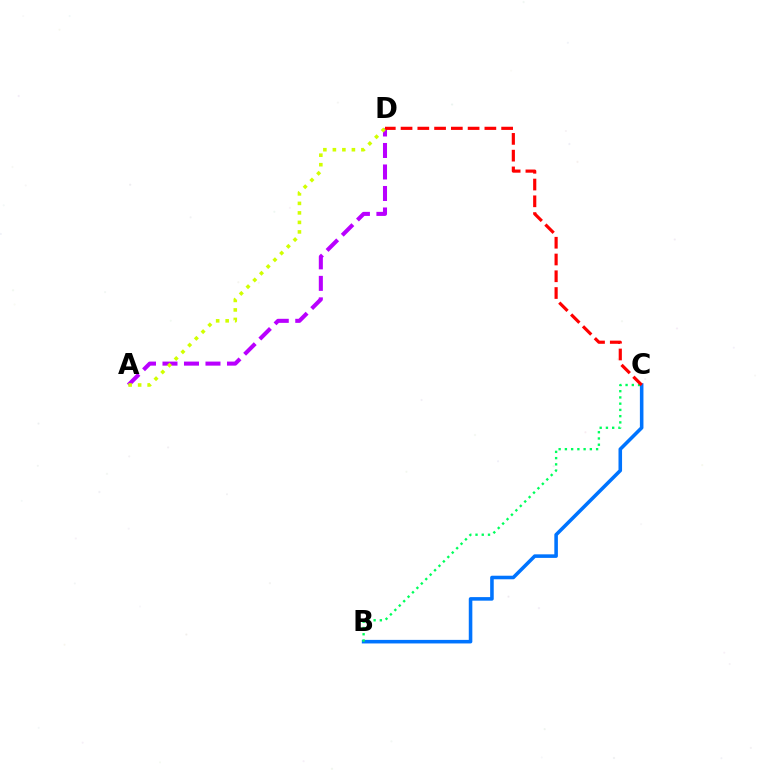{('A', 'D'): [{'color': '#b900ff', 'line_style': 'dashed', 'thickness': 2.92}, {'color': '#d1ff00', 'line_style': 'dotted', 'thickness': 2.58}], ('B', 'C'): [{'color': '#0074ff', 'line_style': 'solid', 'thickness': 2.56}, {'color': '#00ff5c', 'line_style': 'dotted', 'thickness': 1.7}], ('C', 'D'): [{'color': '#ff0000', 'line_style': 'dashed', 'thickness': 2.28}]}